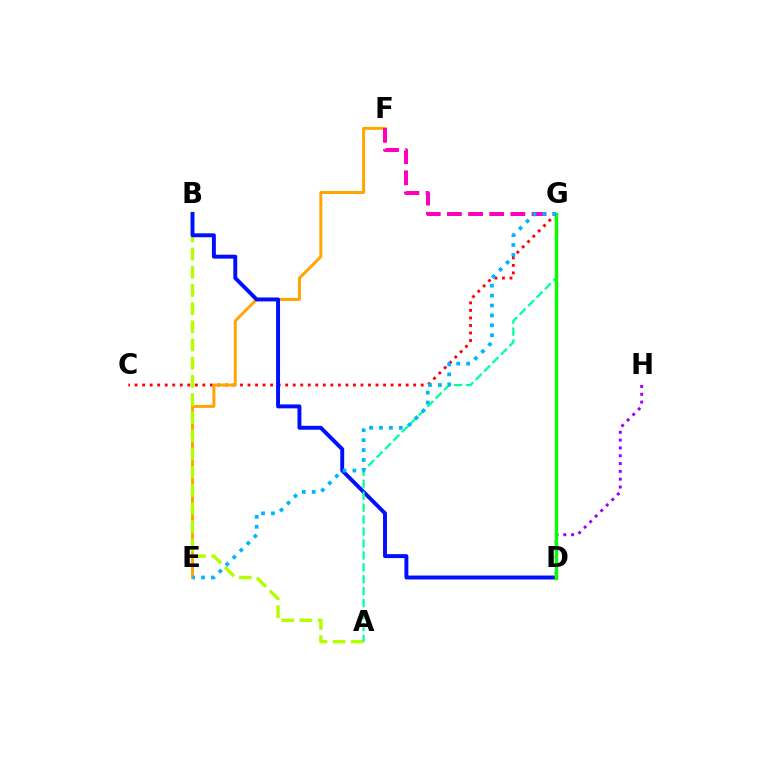{('C', 'G'): [{'color': '#ff0000', 'line_style': 'dotted', 'thickness': 2.05}], ('E', 'F'): [{'color': '#ffa500', 'line_style': 'solid', 'thickness': 2.15}], ('A', 'B'): [{'color': '#b3ff00', 'line_style': 'dashed', 'thickness': 2.47}], ('B', 'D'): [{'color': '#0010ff', 'line_style': 'solid', 'thickness': 2.83}], ('F', 'G'): [{'color': '#ff00bd', 'line_style': 'dashed', 'thickness': 2.87}], ('A', 'G'): [{'color': '#00ff9d', 'line_style': 'dashed', 'thickness': 1.62}], ('D', 'H'): [{'color': '#9b00ff', 'line_style': 'dotted', 'thickness': 2.12}], ('D', 'G'): [{'color': '#08ff00', 'line_style': 'solid', 'thickness': 2.44}], ('E', 'G'): [{'color': '#00b5ff', 'line_style': 'dotted', 'thickness': 2.69}]}